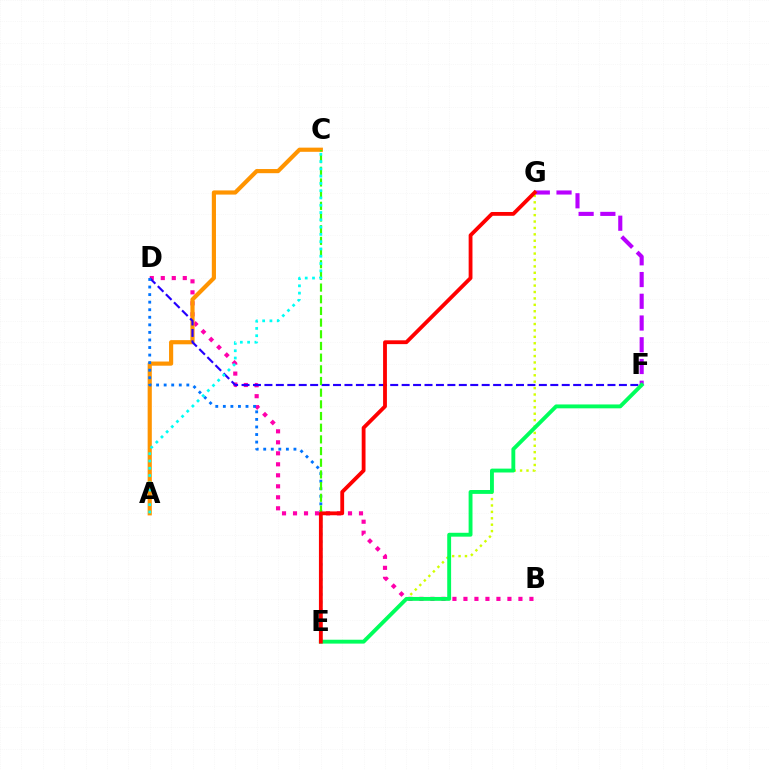{('F', 'G'): [{'color': '#b900ff', 'line_style': 'dashed', 'thickness': 2.95}], ('B', 'D'): [{'color': '#ff00ac', 'line_style': 'dotted', 'thickness': 2.99}], ('E', 'G'): [{'color': '#d1ff00', 'line_style': 'dotted', 'thickness': 1.74}, {'color': '#ff0000', 'line_style': 'solid', 'thickness': 2.75}], ('A', 'C'): [{'color': '#ff9400', 'line_style': 'solid', 'thickness': 3.0}, {'color': '#00fff6', 'line_style': 'dotted', 'thickness': 1.98}], ('D', 'F'): [{'color': '#2500ff', 'line_style': 'dashed', 'thickness': 1.55}], ('D', 'E'): [{'color': '#0074ff', 'line_style': 'dotted', 'thickness': 2.05}], ('C', 'E'): [{'color': '#3dff00', 'line_style': 'dashed', 'thickness': 1.59}], ('E', 'F'): [{'color': '#00ff5c', 'line_style': 'solid', 'thickness': 2.79}]}